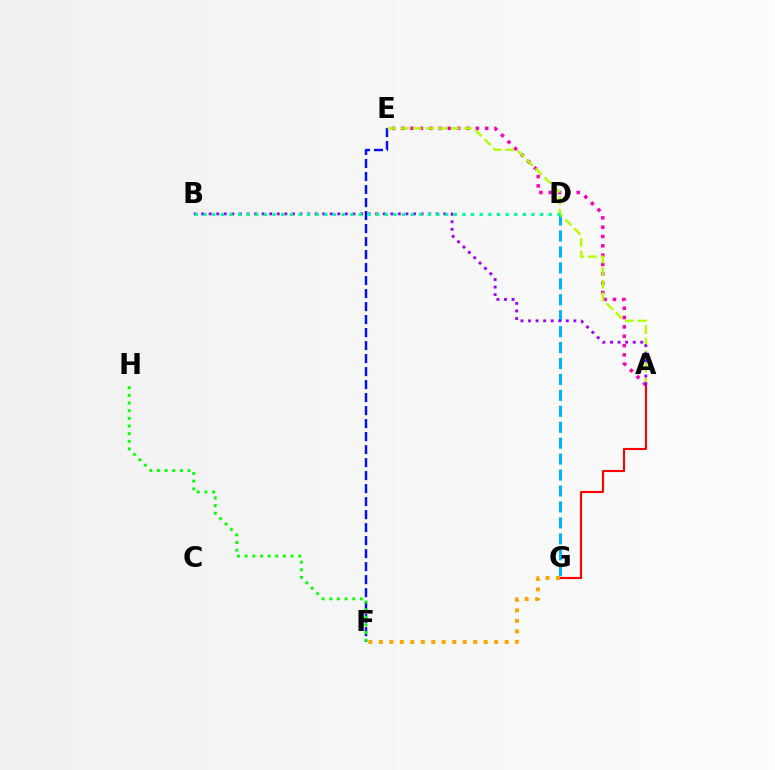{('A', 'G'): [{'color': '#ff0000', 'line_style': 'solid', 'thickness': 1.54}], ('D', 'G'): [{'color': '#00b5ff', 'line_style': 'dashed', 'thickness': 2.17}], ('A', 'E'): [{'color': '#ff00bd', 'line_style': 'dotted', 'thickness': 2.53}, {'color': '#b3ff00', 'line_style': 'dashed', 'thickness': 1.72}], ('F', 'G'): [{'color': '#ffa500', 'line_style': 'dotted', 'thickness': 2.85}], ('E', 'F'): [{'color': '#0010ff', 'line_style': 'dashed', 'thickness': 1.77}], ('A', 'B'): [{'color': '#9b00ff', 'line_style': 'dotted', 'thickness': 2.06}], ('B', 'D'): [{'color': '#00ff9d', 'line_style': 'dotted', 'thickness': 2.34}], ('F', 'H'): [{'color': '#08ff00', 'line_style': 'dotted', 'thickness': 2.08}]}